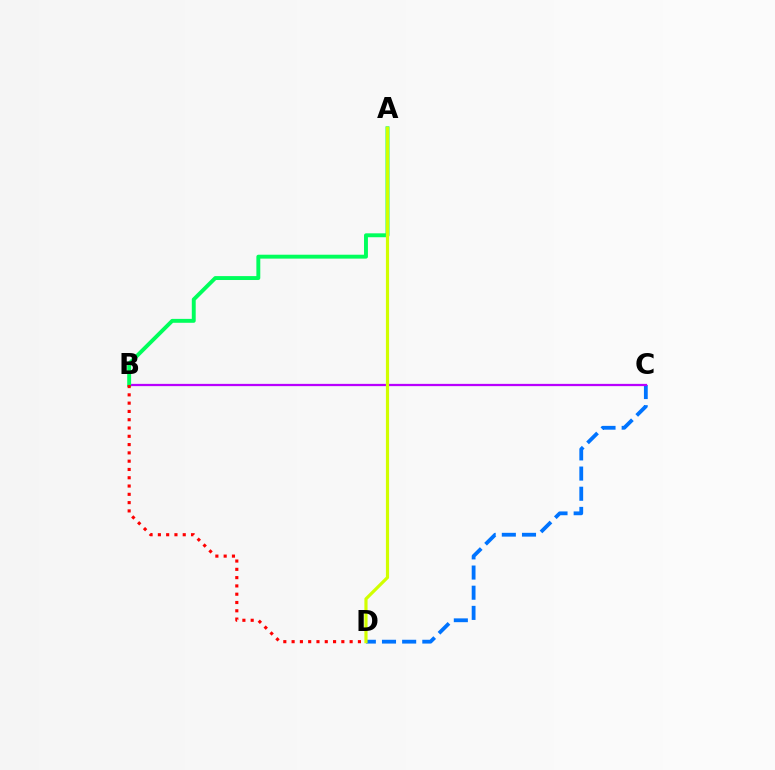{('C', 'D'): [{'color': '#0074ff', 'line_style': 'dashed', 'thickness': 2.74}], ('B', 'C'): [{'color': '#b900ff', 'line_style': 'solid', 'thickness': 1.63}], ('A', 'B'): [{'color': '#00ff5c', 'line_style': 'solid', 'thickness': 2.81}], ('A', 'D'): [{'color': '#d1ff00', 'line_style': 'solid', 'thickness': 2.28}], ('B', 'D'): [{'color': '#ff0000', 'line_style': 'dotted', 'thickness': 2.25}]}